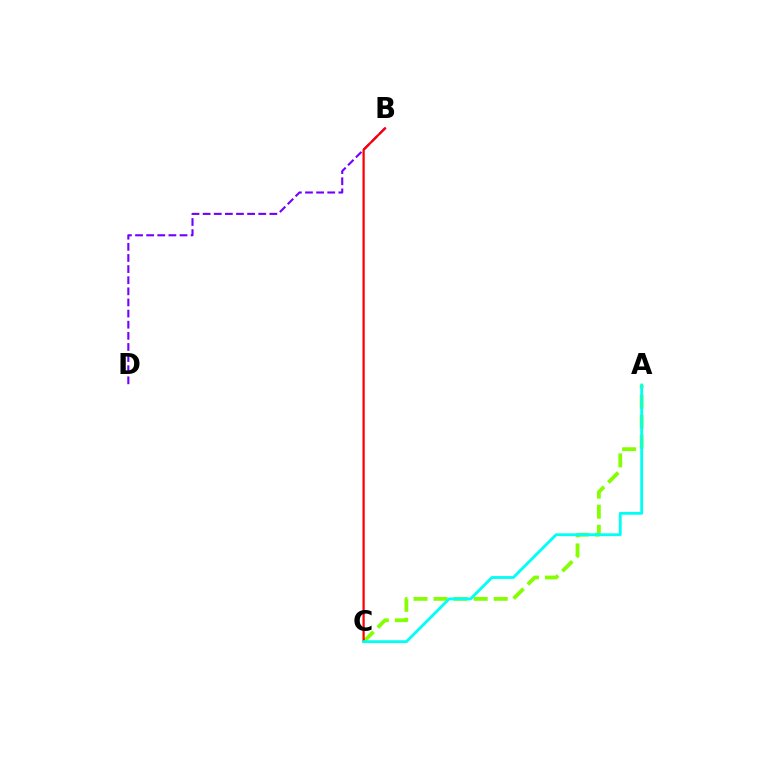{('B', 'D'): [{'color': '#7200ff', 'line_style': 'dashed', 'thickness': 1.51}], ('A', 'C'): [{'color': '#84ff00', 'line_style': 'dashed', 'thickness': 2.72}, {'color': '#00fff6', 'line_style': 'solid', 'thickness': 2.05}], ('B', 'C'): [{'color': '#ff0000', 'line_style': 'solid', 'thickness': 1.62}]}